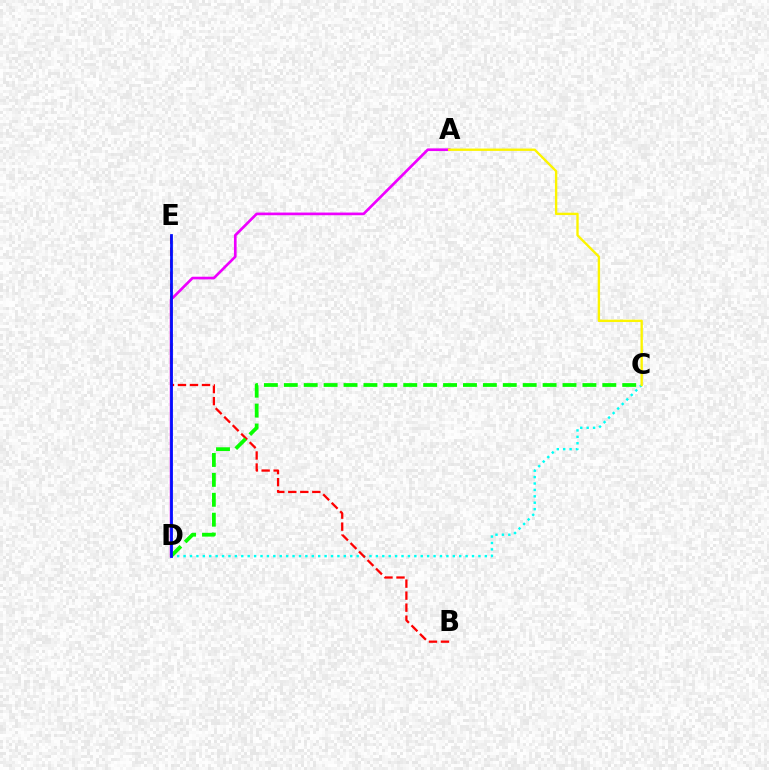{('C', 'D'): [{'color': '#00fff6', 'line_style': 'dotted', 'thickness': 1.74}, {'color': '#08ff00', 'line_style': 'dashed', 'thickness': 2.7}], ('A', 'D'): [{'color': '#ee00ff', 'line_style': 'solid', 'thickness': 1.92}], ('A', 'C'): [{'color': '#fcf500', 'line_style': 'solid', 'thickness': 1.7}], ('B', 'E'): [{'color': '#ff0000', 'line_style': 'dashed', 'thickness': 1.63}], ('D', 'E'): [{'color': '#0010ff', 'line_style': 'solid', 'thickness': 1.99}]}